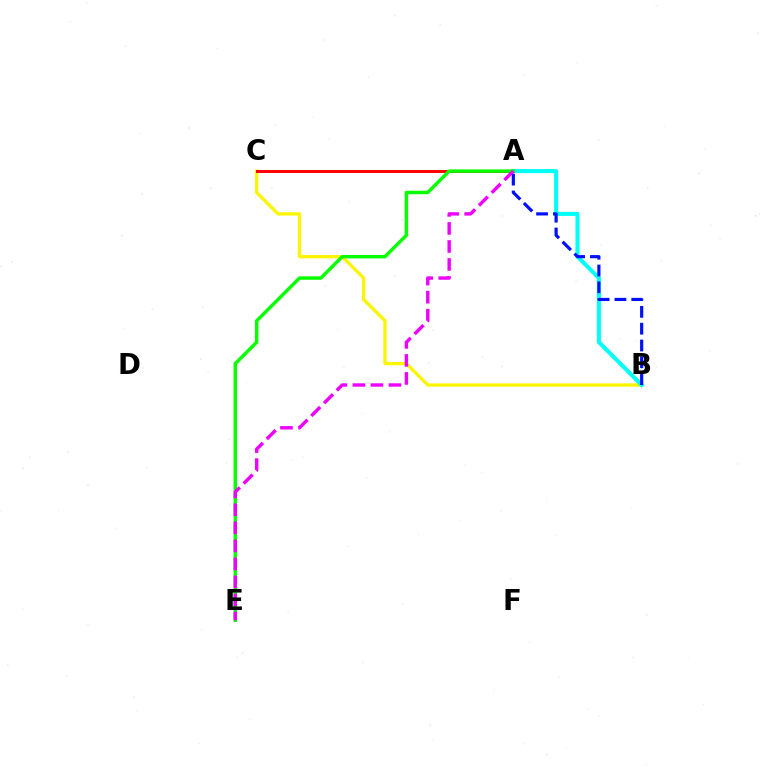{('B', 'C'): [{'color': '#fcf500', 'line_style': 'solid', 'thickness': 2.36}], ('A', 'B'): [{'color': '#00fff6', 'line_style': 'solid', 'thickness': 2.91}, {'color': '#0010ff', 'line_style': 'dashed', 'thickness': 2.29}], ('A', 'C'): [{'color': '#ff0000', 'line_style': 'solid', 'thickness': 2.14}], ('A', 'E'): [{'color': '#08ff00', 'line_style': 'solid', 'thickness': 2.48}, {'color': '#ee00ff', 'line_style': 'dashed', 'thickness': 2.45}]}